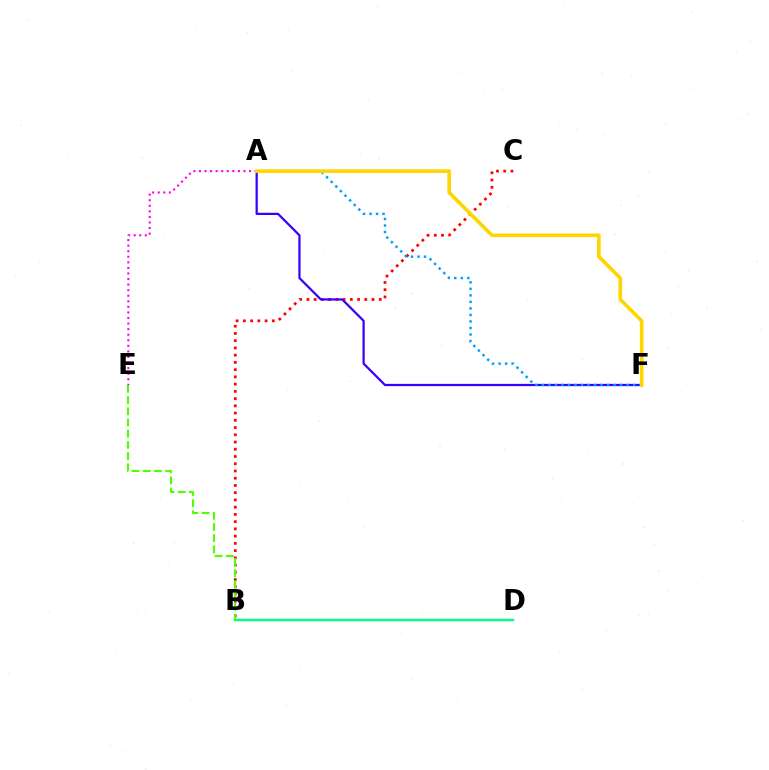{('A', 'E'): [{'color': '#ff00ed', 'line_style': 'dotted', 'thickness': 1.51}], ('B', 'C'): [{'color': '#ff0000', 'line_style': 'dotted', 'thickness': 1.97}], ('A', 'F'): [{'color': '#3700ff', 'line_style': 'solid', 'thickness': 1.61}, {'color': '#009eff', 'line_style': 'dotted', 'thickness': 1.77}, {'color': '#ffd500', 'line_style': 'solid', 'thickness': 2.61}], ('B', 'D'): [{'color': '#00ff86', 'line_style': 'solid', 'thickness': 1.77}], ('B', 'E'): [{'color': '#4fff00', 'line_style': 'dashed', 'thickness': 1.52}]}